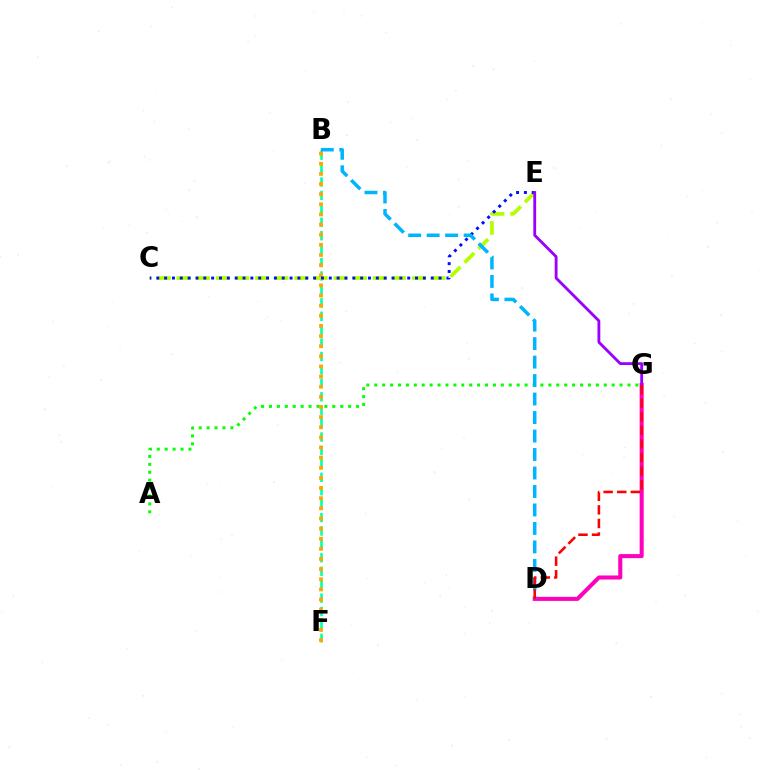{('B', 'F'): [{'color': '#00ff9d', 'line_style': 'dashed', 'thickness': 1.82}, {'color': '#ffa500', 'line_style': 'dotted', 'thickness': 2.75}], ('A', 'G'): [{'color': '#08ff00', 'line_style': 'dotted', 'thickness': 2.15}], ('C', 'E'): [{'color': '#b3ff00', 'line_style': 'dashed', 'thickness': 2.67}, {'color': '#0010ff', 'line_style': 'dotted', 'thickness': 2.13}], ('D', 'G'): [{'color': '#ff00bd', 'line_style': 'solid', 'thickness': 2.92}, {'color': '#ff0000', 'line_style': 'dashed', 'thickness': 1.85}], ('E', 'G'): [{'color': '#9b00ff', 'line_style': 'solid', 'thickness': 2.04}], ('B', 'D'): [{'color': '#00b5ff', 'line_style': 'dashed', 'thickness': 2.51}]}